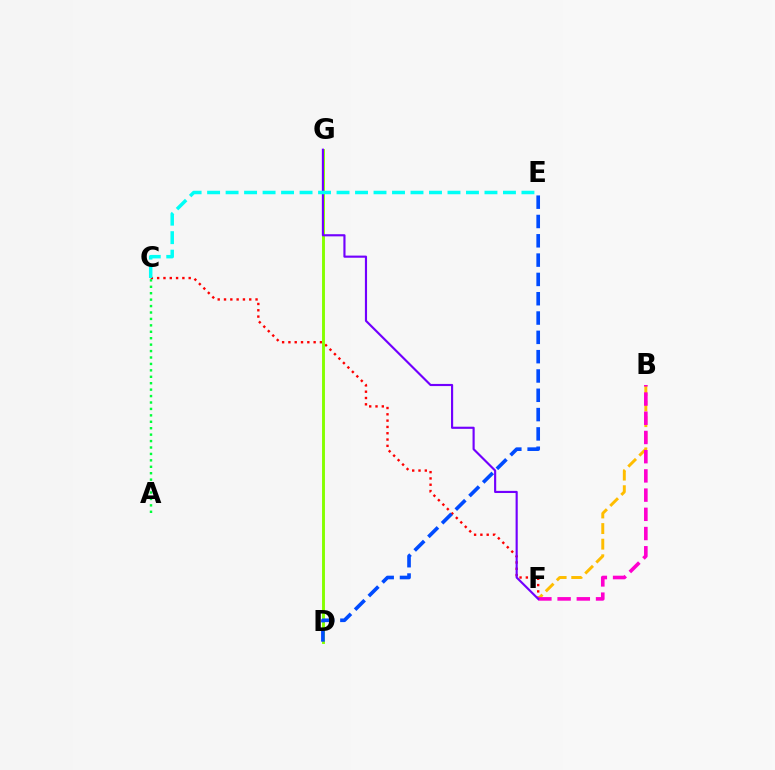{('C', 'F'): [{'color': '#ff0000', 'line_style': 'dotted', 'thickness': 1.71}], ('B', 'F'): [{'color': '#ffbd00', 'line_style': 'dashed', 'thickness': 2.12}, {'color': '#ff00cf', 'line_style': 'dashed', 'thickness': 2.61}], ('A', 'C'): [{'color': '#00ff39', 'line_style': 'dotted', 'thickness': 1.75}], ('D', 'G'): [{'color': '#84ff00', 'line_style': 'solid', 'thickness': 2.09}], ('D', 'E'): [{'color': '#004bff', 'line_style': 'dashed', 'thickness': 2.62}], ('F', 'G'): [{'color': '#7200ff', 'line_style': 'solid', 'thickness': 1.54}], ('C', 'E'): [{'color': '#00fff6', 'line_style': 'dashed', 'thickness': 2.51}]}